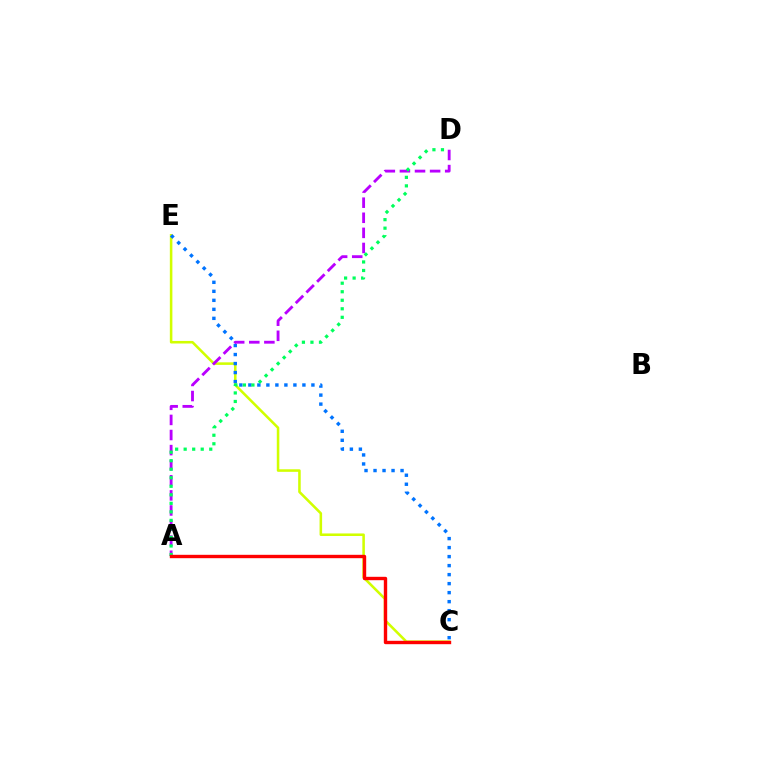{('C', 'E'): [{'color': '#d1ff00', 'line_style': 'solid', 'thickness': 1.84}, {'color': '#0074ff', 'line_style': 'dotted', 'thickness': 2.45}], ('A', 'D'): [{'color': '#b900ff', 'line_style': 'dashed', 'thickness': 2.05}, {'color': '#00ff5c', 'line_style': 'dotted', 'thickness': 2.32}], ('A', 'C'): [{'color': '#ff0000', 'line_style': 'solid', 'thickness': 2.44}]}